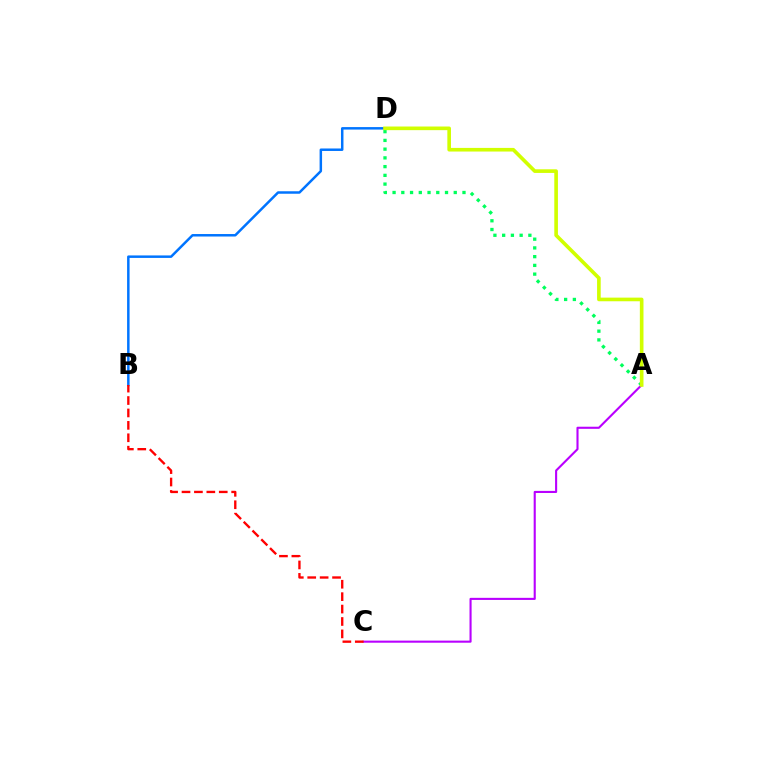{('B', 'D'): [{'color': '#0074ff', 'line_style': 'solid', 'thickness': 1.79}], ('A', 'C'): [{'color': '#b900ff', 'line_style': 'solid', 'thickness': 1.51}], ('B', 'C'): [{'color': '#ff0000', 'line_style': 'dashed', 'thickness': 1.69}], ('A', 'D'): [{'color': '#00ff5c', 'line_style': 'dotted', 'thickness': 2.37}, {'color': '#d1ff00', 'line_style': 'solid', 'thickness': 2.62}]}